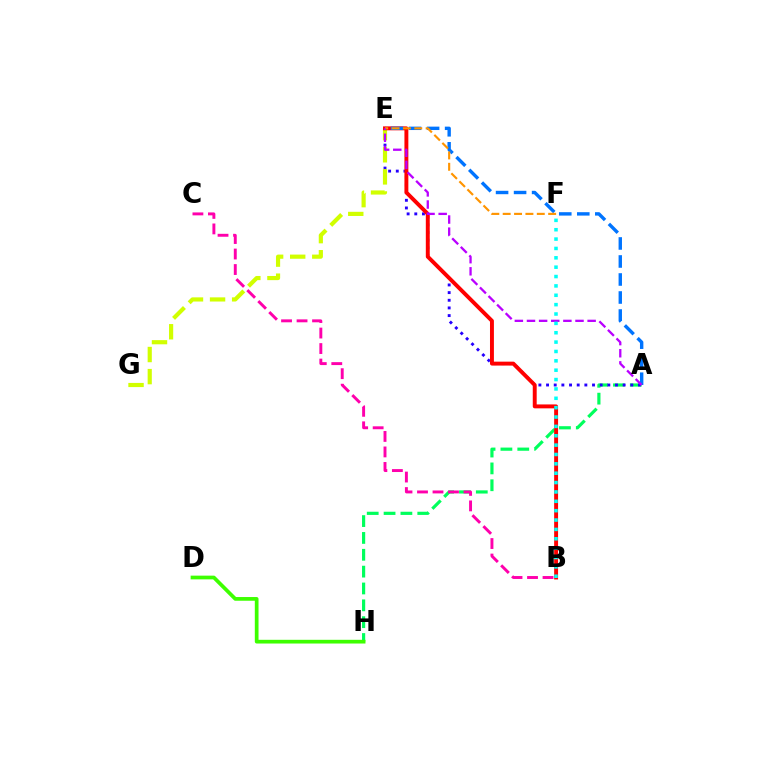{('A', 'H'): [{'color': '#00ff5c', 'line_style': 'dashed', 'thickness': 2.29}], ('A', 'E'): [{'color': '#2500ff', 'line_style': 'dotted', 'thickness': 2.08}, {'color': '#0074ff', 'line_style': 'dashed', 'thickness': 2.45}, {'color': '#b900ff', 'line_style': 'dashed', 'thickness': 1.65}], ('E', 'G'): [{'color': '#d1ff00', 'line_style': 'dashed', 'thickness': 3.0}], ('D', 'H'): [{'color': '#3dff00', 'line_style': 'solid', 'thickness': 2.68}], ('B', 'E'): [{'color': '#ff0000', 'line_style': 'solid', 'thickness': 2.82}], ('E', 'F'): [{'color': '#ff9400', 'line_style': 'dashed', 'thickness': 1.54}], ('B', 'C'): [{'color': '#ff00ac', 'line_style': 'dashed', 'thickness': 2.11}], ('B', 'F'): [{'color': '#00fff6', 'line_style': 'dotted', 'thickness': 2.54}]}